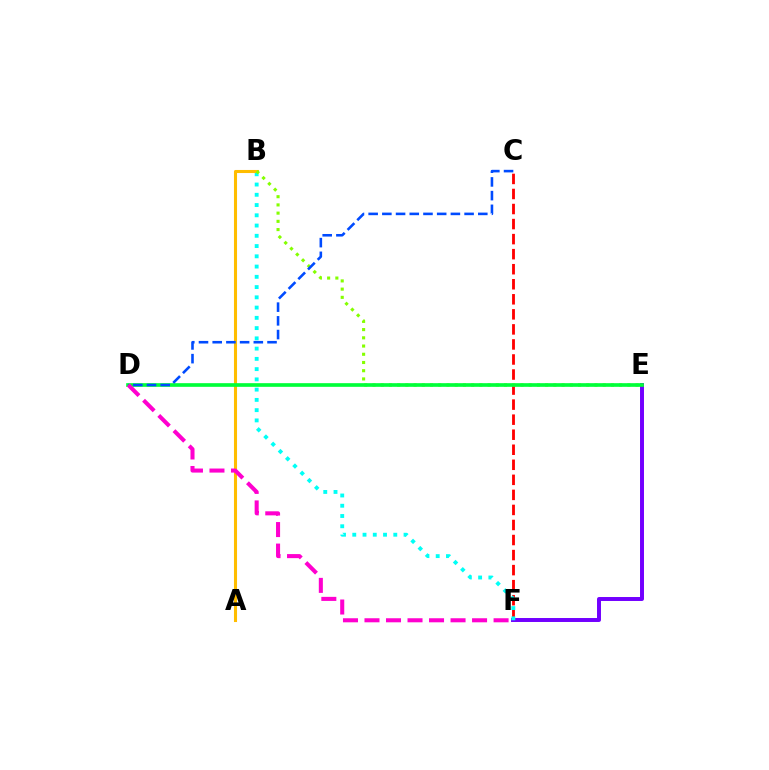{('C', 'F'): [{'color': '#ff0000', 'line_style': 'dashed', 'thickness': 2.04}], ('E', 'F'): [{'color': '#7200ff', 'line_style': 'solid', 'thickness': 2.85}], ('B', 'F'): [{'color': '#00fff6', 'line_style': 'dotted', 'thickness': 2.79}], ('A', 'B'): [{'color': '#ffbd00', 'line_style': 'solid', 'thickness': 2.21}], ('B', 'E'): [{'color': '#84ff00', 'line_style': 'dotted', 'thickness': 2.23}], ('D', 'E'): [{'color': '#00ff39', 'line_style': 'solid', 'thickness': 2.63}], ('C', 'D'): [{'color': '#004bff', 'line_style': 'dashed', 'thickness': 1.86}], ('D', 'F'): [{'color': '#ff00cf', 'line_style': 'dashed', 'thickness': 2.92}]}